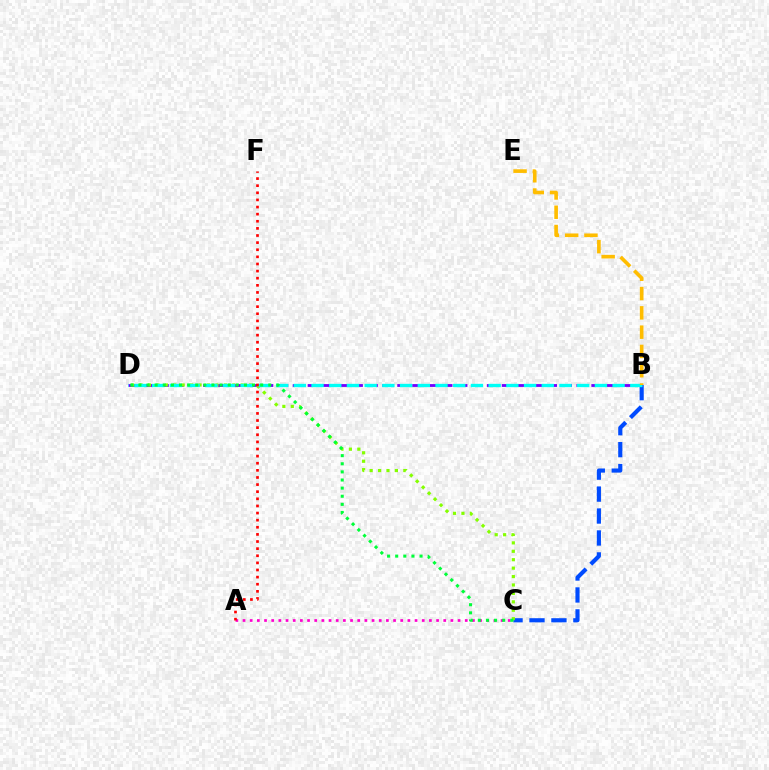{('B', 'C'): [{'color': '#004bff', 'line_style': 'dashed', 'thickness': 2.98}], ('B', 'D'): [{'color': '#7200ff', 'line_style': 'dashed', 'thickness': 2.03}, {'color': '#00fff6', 'line_style': 'dashed', 'thickness': 2.41}], ('C', 'D'): [{'color': '#84ff00', 'line_style': 'dotted', 'thickness': 2.29}, {'color': '#00ff39', 'line_style': 'dotted', 'thickness': 2.21}], ('A', 'C'): [{'color': '#ff00cf', 'line_style': 'dotted', 'thickness': 1.95}], ('B', 'E'): [{'color': '#ffbd00', 'line_style': 'dashed', 'thickness': 2.62}], ('A', 'F'): [{'color': '#ff0000', 'line_style': 'dotted', 'thickness': 1.93}]}